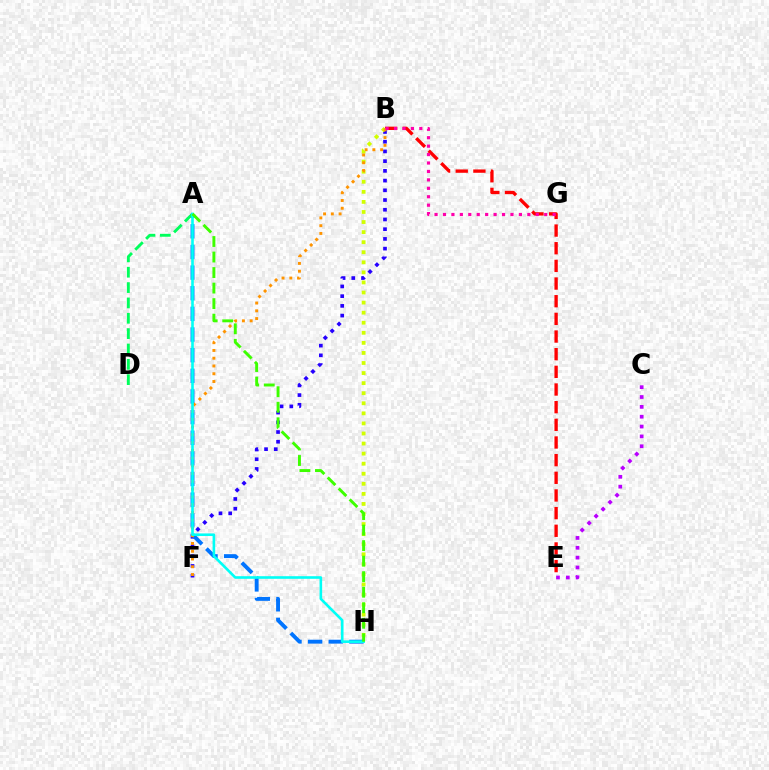{('B', 'F'): [{'color': '#2500ff', 'line_style': 'dotted', 'thickness': 2.64}, {'color': '#ff9400', 'line_style': 'dotted', 'thickness': 2.11}], ('B', 'E'): [{'color': '#ff0000', 'line_style': 'dashed', 'thickness': 2.4}], ('A', 'H'): [{'color': '#0074ff', 'line_style': 'dashed', 'thickness': 2.8}, {'color': '#00fff6', 'line_style': 'solid', 'thickness': 1.88}, {'color': '#3dff00', 'line_style': 'dashed', 'thickness': 2.11}], ('B', 'H'): [{'color': '#d1ff00', 'line_style': 'dotted', 'thickness': 2.74}], ('A', 'D'): [{'color': '#00ff5c', 'line_style': 'dashed', 'thickness': 2.09}], ('B', 'G'): [{'color': '#ff00ac', 'line_style': 'dotted', 'thickness': 2.29}], ('C', 'E'): [{'color': '#b900ff', 'line_style': 'dotted', 'thickness': 2.68}]}